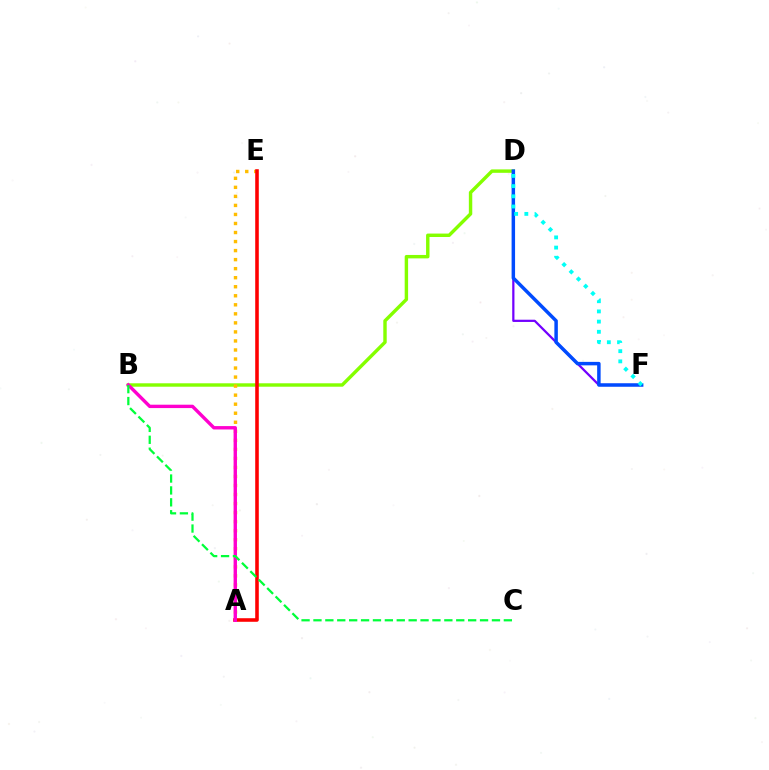{('B', 'D'): [{'color': '#84ff00', 'line_style': 'solid', 'thickness': 2.46}], ('D', 'F'): [{'color': '#7200ff', 'line_style': 'solid', 'thickness': 1.61}, {'color': '#004bff', 'line_style': 'solid', 'thickness': 2.5}, {'color': '#00fff6', 'line_style': 'dotted', 'thickness': 2.77}], ('A', 'E'): [{'color': '#ffbd00', 'line_style': 'dotted', 'thickness': 2.45}, {'color': '#ff0000', 'line_style': 'solid', 'thickness': 2.57}], ('A', 'B'): [{'color': '#ff00cf', 'line_style': 'solid', 'thickness': 2.44}], ('B', 'C'): [{'color': '#00ff39', 'line_style': 'dashed', 'thickness': 1.62}]}